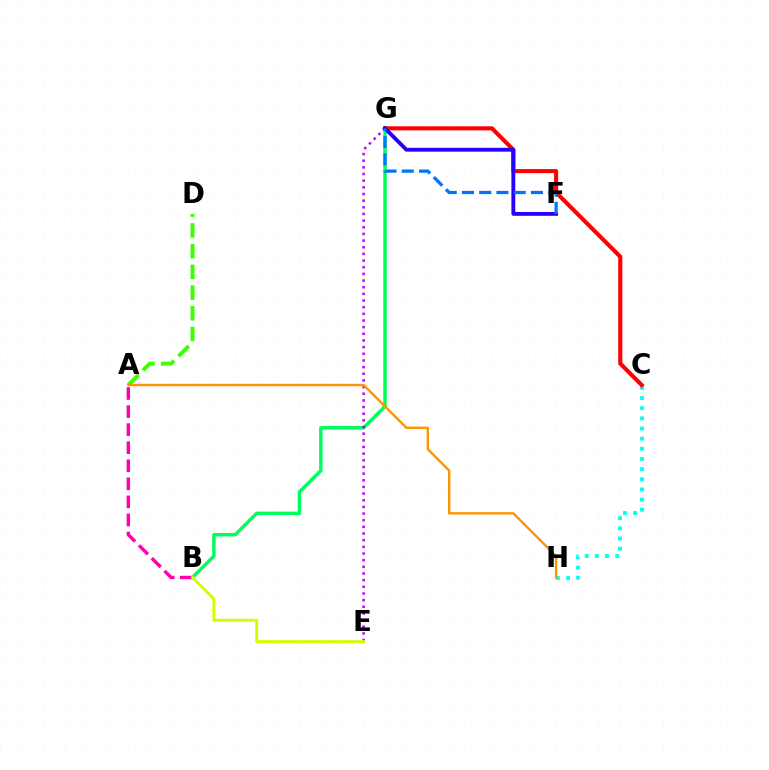{('C', 'H'): [{'color': '#00fff6', 'line_style': 'dotted', 'thickness': 2.76}], ('A', 'D'): [{'color': '#3dff00', 'line_style': 'dashed', 'thickness': 2.81}], ('B', 'G'): [{'color': '#00ff5c', 'line_style': 'solid', 'thickness': 2.5}], ('E', 'G'): [{'color': '#b900ff', 'line_style': 'dotted', 'thickness': 1.81}], ('A', 'B'): [{'color': '#ff00ac', 'line_style': 'dashed', 'thickness': 2.45}], ('A', 'H'): [{'color': '#ff9400', 'line_style': 'solid', 'thickness': 1.71}], ('C', 'G'): [{'color': '#ff0000', 'line_style': 'solid', 'thickness': 2.94}], ('F', 'G'): [{'color': '#2500ff', 'line_style': 'solid', 'thickness': 2.77}, {'color': '#0074ff', 'line_style': 'dashed', 'thickness': 2.34}], ('B', 'E'): [{'color': '#d1ff00', 'line_style': 'solid', 'thickness': 2.12}]}